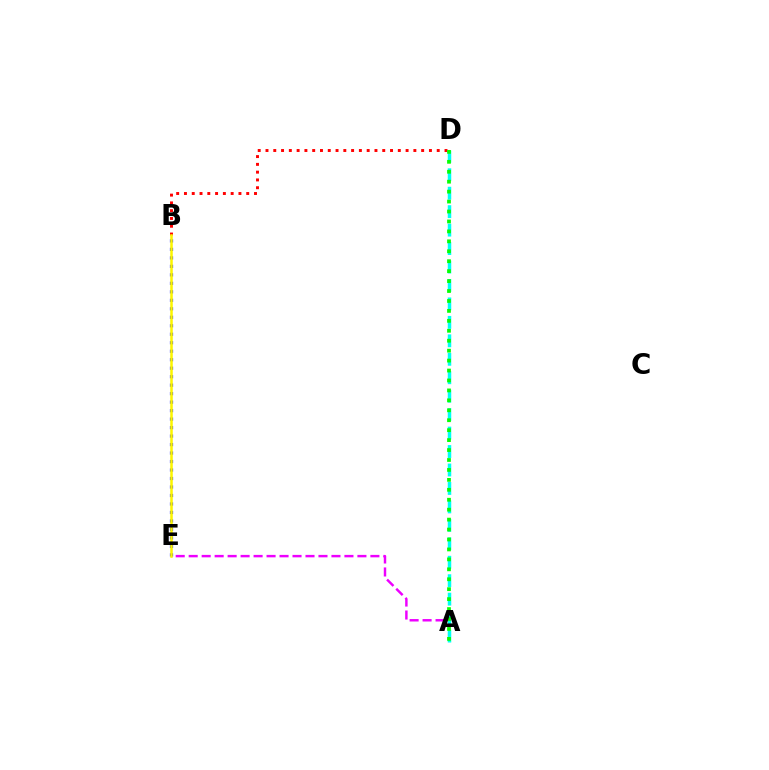{('A', 'E'): [{'color': '#ee00ff', 'line_style': 'dashed', 'thickness': 1.76}], ('A', 'D'): [{'color': '#00fff6', 'line_style': 'dashed', 'thickness': 2.51}, {'color': '#08ff00', 'line_style': 'dotted', 'thickness': 2.7}], ('B', 'D'): [{'color': '#ff0000', 'line_style': 'dotted', 'thickness': 2.11}], ('B', 'E'): [{'color': '#0010ff', 'line_style': 'dotted', 'thickness': 2.31}, {'color': '#fcf500', 'line_style': 'solid', 'thickness': 1.82}]}